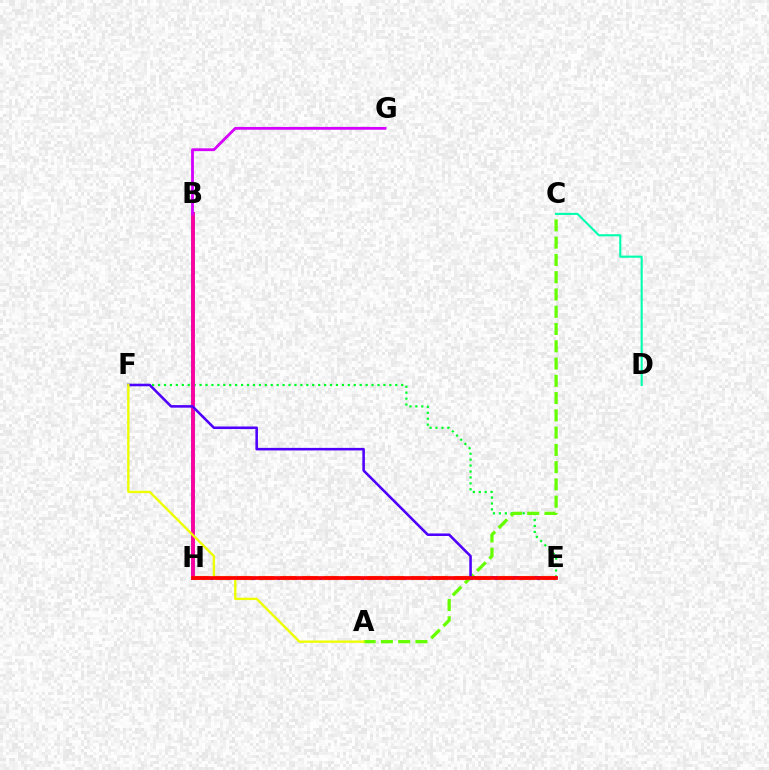{('E', 'H'): [{'color': '#003fff', 'line_style': 'dotted', 'thickness': 2.27}, {'color': '#ff8800', 'line_style': 'dashed', 'thickness': 2.95}, {'color': '#ff0000', 'line_style': 'solid', 'thickness': 2.66}], ('E', 'F'): [{'color': '#00ff27', 'line_style': 'dotted', 'thickness': 1.61}, {'color': '#4f00ff', 'line_style': 'solid', 'thickness': 1.84}], ('B', 'H'): [{'color': '#00c7ff', 'line_style': 'solid', 'thickness': 2.9}, {'color': '#ff00a0', 'line_style': 'solid', 'thickness': 2.77}], ('A', 'C'): [{'color': '#66ff00', 'line_style': 'dashed', 'thickness': 2.35}], ('C', 'D'): [{'color': '#00ffaf', 'line_style': 'solid', 'thickness': 1.52}], ('A', 'F'): [{'color': '#eeff00', 'line_style': 'solid', 'thickness': 1.69}], ('B', 'G'): [{'color': '#d600ff', 'line_style': 'solid', 'thickness': 2.02}]}